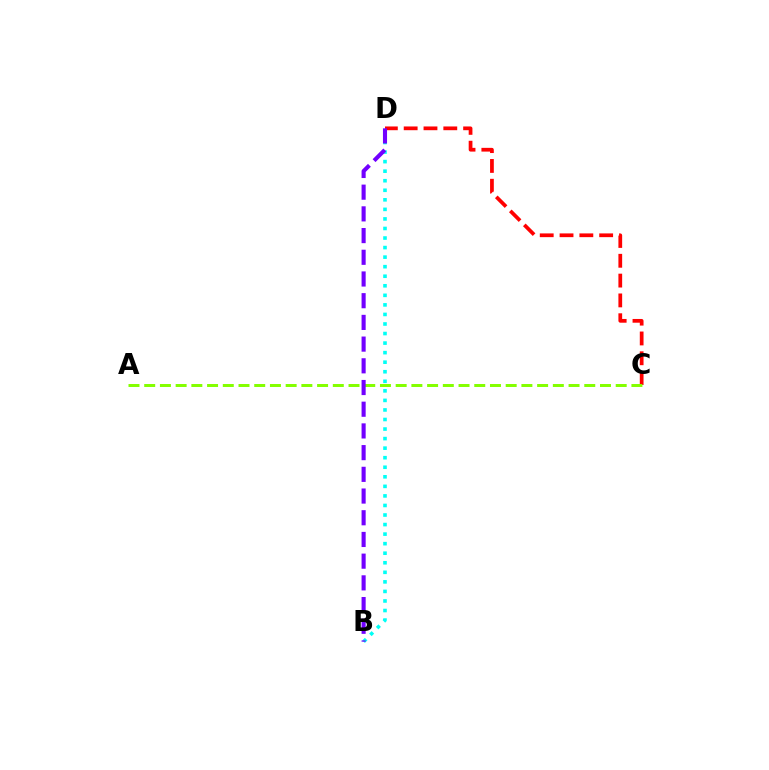{('B', 'D'): [{'color': '#00fff6', 'line_style': 'dotted', 'thickness': 2.6}, {'color': '#7200ff', 'line_style': 'dashed', 'thickness': 2.95}], ('C', 'D'): [{'color': '#ff0000', 'line_style': 'dashed', 'thickness': 2.69}], ('A', 'C'): [{'color': '#84ff00', 'line_style': 'dashed', 'thickness': 2.14}]}